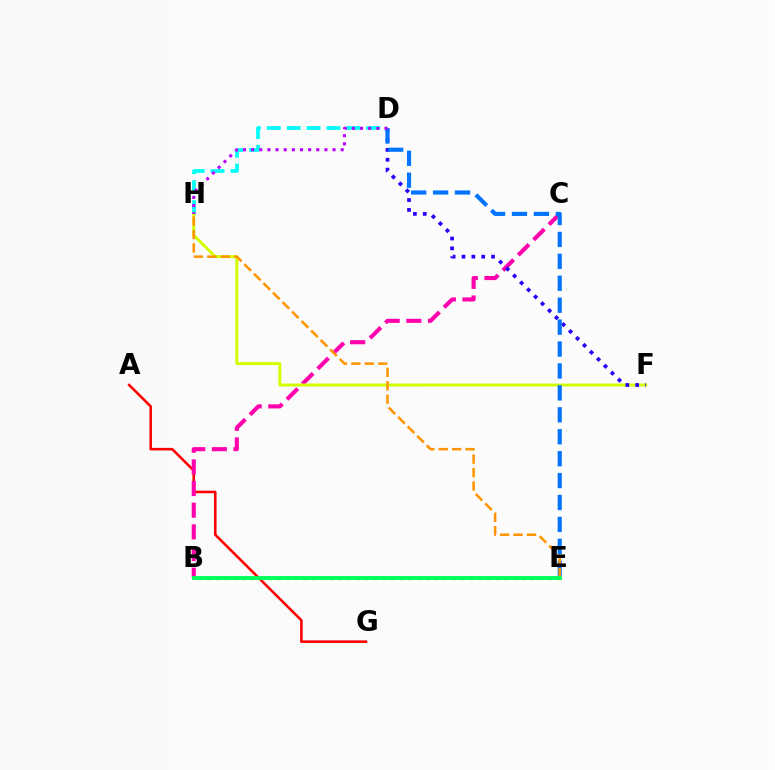{('A', 'G'): [{'color': '#ff0000', 'line_style': 'solid', 'thickness': 1.85}], ('B', 'E'): [{'color': '#3dff00', 'line_style': 'dotted', 'thickness': 2.38}, {'color': '#00ff5c', 'line_style': 'solid', 'thickness': 2.78}], ('B', 'C'): [{'color': '#ff00ac', 'line_style': 'dashed', 'thickness': 2.94}], ('D', 'H'): [{'color': '#00fff6', 'line_style': 'dashed', 'thickness': 2.7}, {'color': '#b900ff', 'line_style': 'dotted', 'thickness': 2.21}], ('F', 'H'): [{'color': '#d1ff00', 'line_style': 'solid', 'thickness': 2.14}], ('D', 'F'): [{'color': '#2500ff', 'line_style': 'dotted', 'thickness': 2.68}], ('D', 'E'): [{'color': '#0074ff', 'line_style': 'dashed', 'thickness': 2.98}], ('E', 'H'): [{'color': '#ff9400', 'line_style': 'dashed', 'thickness': 1.83}]}